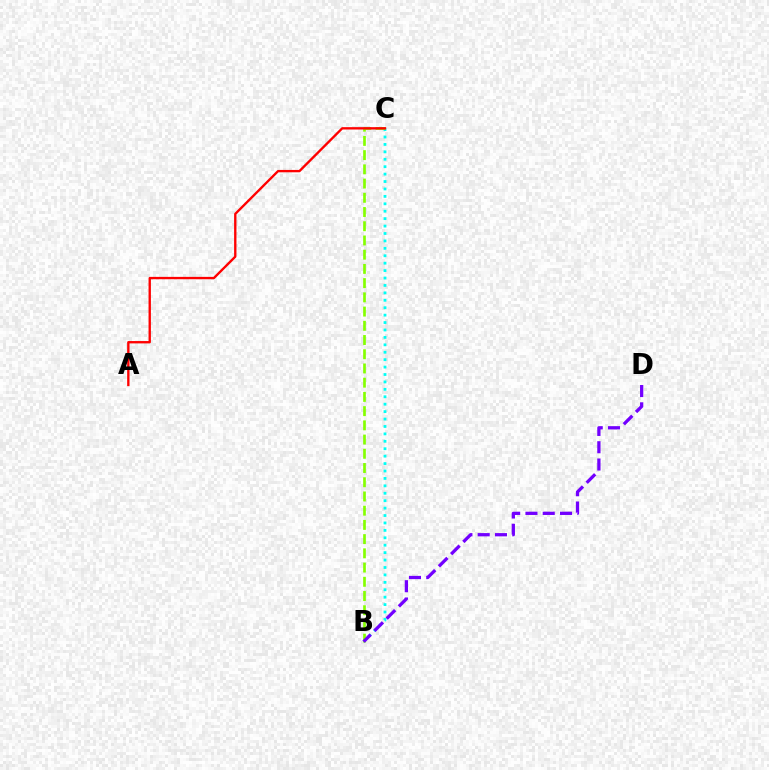{('B', 'C'): [{'color': '#00fff6', 'line_style': 'dotted', 'thickness': 2.02}, {'color': '#84ff00', 'line_style': 'dashed', 'thickness': 1.93}], ('A', 'C'): [{'color': '#ff0000', 'line_style': 'solid', 'thickness': 1.69}], ('B', 'D'): [{'color': '#7200ff', 'line_style': 'dashed', 'thickness': 2.35}]}